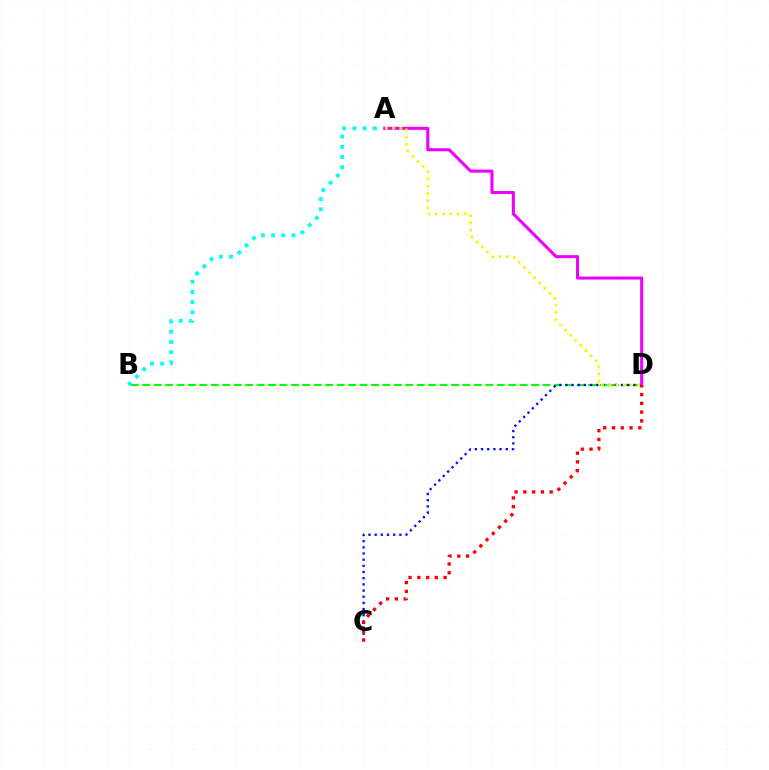{('B', 'D'): [{'color': '#08ff00', 'line_style': 'dashed', 'thickness': 1.55}], ('A', 'B'): [{'color': '#00fff6', 'line_style': 'dotted', 'thickness': 2.77}], ('C', 'D'): [{'color': '#0010ff', 'line_style': 'dotted', 'thickness': 1.68}, {'color': '#ff0000', 'line_style': 'dotted', 'thickness': 2.38}], ('A', 'D'): [{'color': '#ee00ff', 'line_style': 'solid', 'thickness': 2.2}, {'color': '#fcf500', 'line_style': 'dotted', 'thickness': 1.96}]}